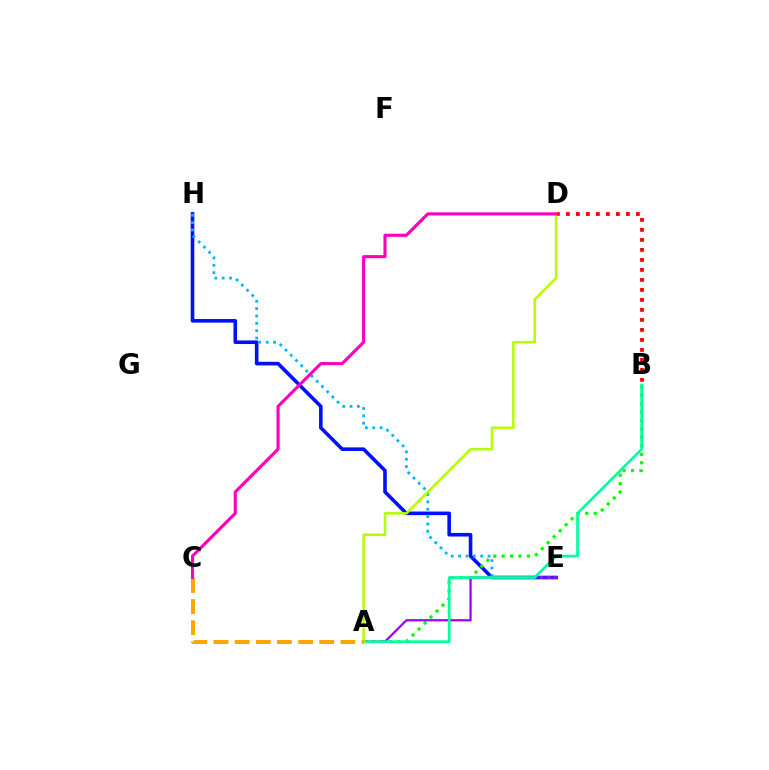{('B', 'D'): [{'color': '#ff0000', 'line_style': 'dotted', 'thickness': 2.72}], ('E', 'H'): [{'color': '#0010ff', 'line_style': 'solid', 'thickness': 2.59}, {'color': '#00b5ff', 'line_style': 'dotted', 'thickness': 2.0}], ('A', 'B'): [{'color': '#08ff00', 'line_style': 'dotted', 'thickness': 2.3}, {'color': '#00ff9d', 'line_style': 'solid', 'thickness': 1.95}], ('A', 'E'): [{'color': '#9b00ff', 'line_style': 'solid', 'thickness': 1.63}], ('A', 'D'): [{'color': '#b3ff00', 'line_style': 'solid', 'thickness': 1.81}], ('A', 'C'): [{'color': '#ffa500', 'line_style': 'dashed', 'thickness': 2.87}], ('C', 'D'): [{'color': '#ff00bd', 'line_style': 'solid', 'thickness': 2.24}]}